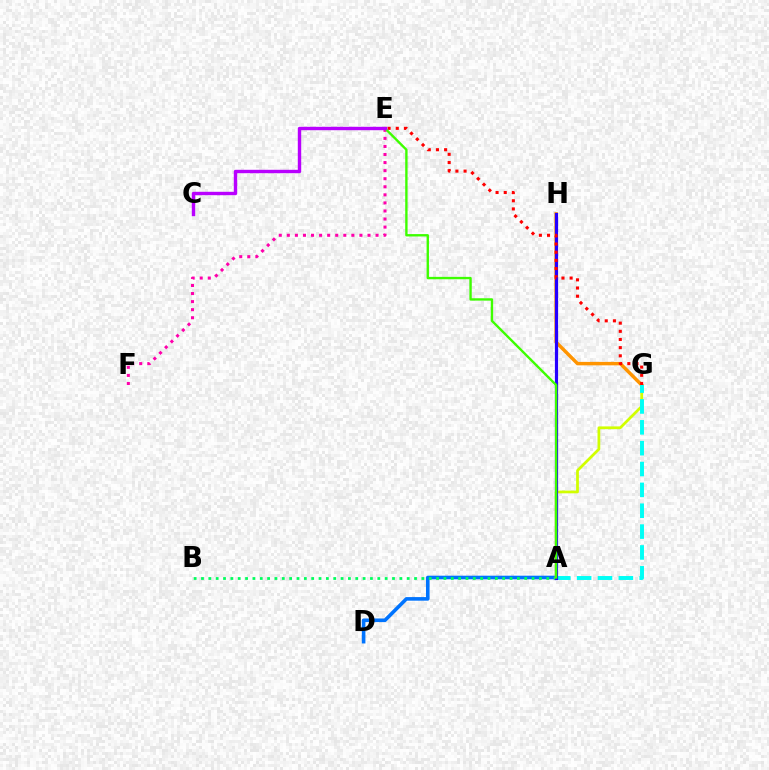{('G', 'H'): [{'color': '#ff9400', 'line_style': 'solid', 'thickness': 2.49}], ('A', 'D'): [{'color': '#0074ff', 'line_style': 'solid', 'thickness': 2.59}], ('A', 'B'): [{'color': '#00ff5c', 'line_style': 'dotted', 'thickness': 2.0}], ('A', 'G'): [{'color': '#d1ff00', 'line_style': 'solid', 'thickness': 1.98}, {'color': '#00fff6', 'line_style': 'dashed', 'thickness': 2.83}], ('E', 'F'): [{'color': '#ff00ac', 'line_style': 'dotted', 'thickness': 2.19}], ('A', 'H'): [{'color': '#2500ff', 'line_style': 'solid', 'thickness': 2.3}], ('E', 'G'): [{'color': '#ff0000', 'line_style': 'dotted', 'thickness': 2.22}], ('A', 'E'): [{'color': '#3dff00', 'line_style': 'solid', 'thickness': 1.71}], ('C', 'E'): [{'color': '#b900ff', 'line_style': 'solid', 'thickness': 2.45}]}